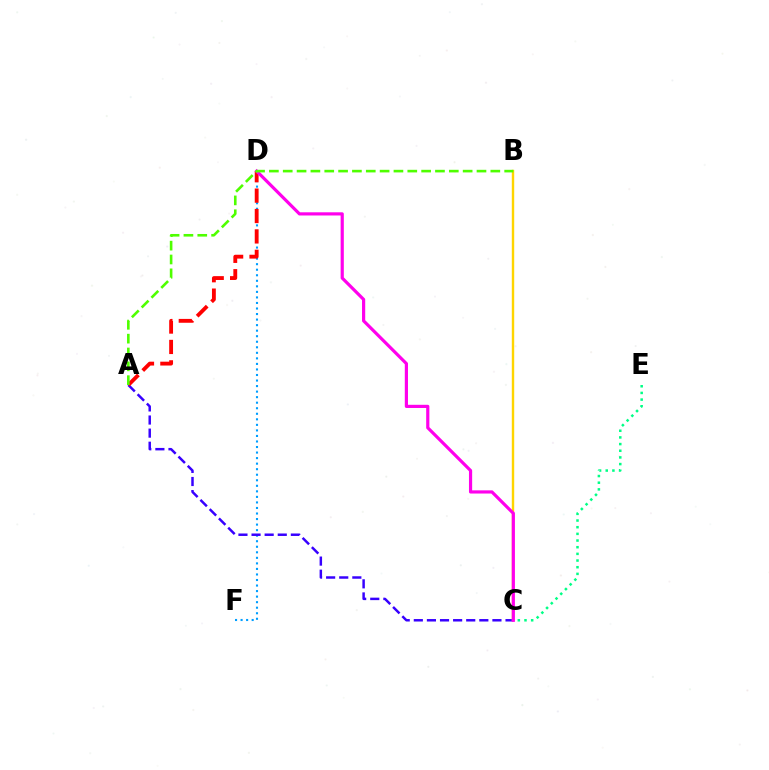{('C', 'E'): [{'color': '#00ff86', 'line_style': 'dotted', 'thickness': 1.81}], ('D', 'F'): [{'color': '#009eff', 'line_style': 'dotted', 'thickness': 1.51}], ('A', 'C'): [{'color': '#3700ff', 'line_style': 'dashed', 'thickness': 1.78}], ('A', 'D'): [{'color': '#ff0000', 'line_style': 'dashed', 'thickness': 2.77}], ('B', 'C'): [{'color': '#ffd500', 'line_style': 'solid', 'thickness': 1.74}], ('C', 'D'): [{'color': '#ff00ed', 'line_style': 'solid', 'thickness': 2.29}], ('A', 'B'): [{'color': '#4fff00', 'line_style': 'dashed', 'thickness': 1.88}]}